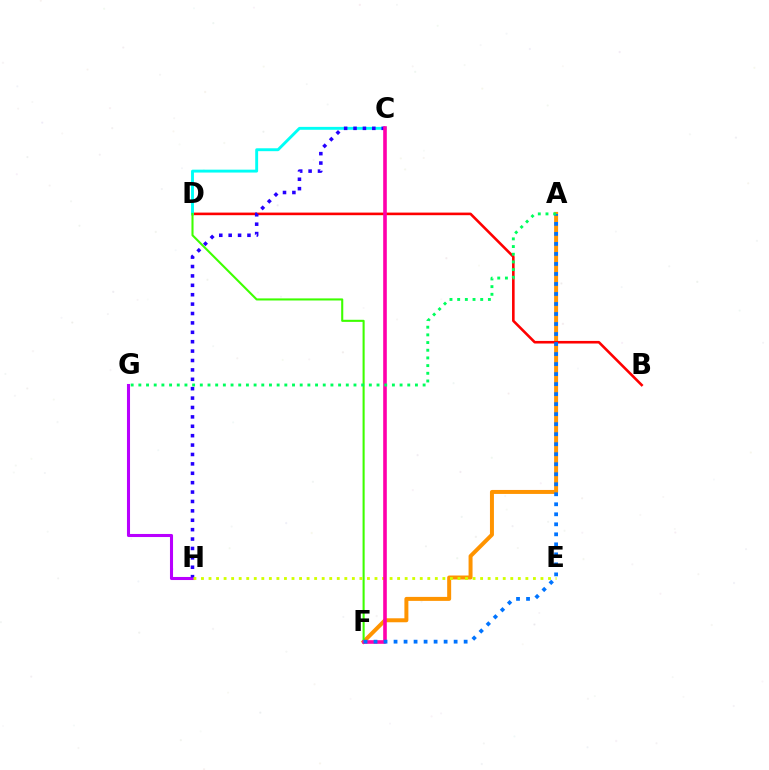{('A', 'F'): [{'color': '#ff9400', 'line_style': 'solid', 'thickness': 2.87}, {'color': '#0074ff', 'line_style': 'dotted', 'thickness': 2.72}], ('B', 'D'): [{'color': '#ff0000', 'line_style': 'solid', 'thickness': 1.87}], ('G', 'H'): [{'color': '#b900ff', 'line_style': 'solid', 'thickness': 2.21}], ('C', 'D'): [{'color': '#00fff6', 'line_style': 'solid', 'thickness': 2.09}], ('C', 'H'): [{'color': '#2500ff', 'line_style': 'dotted', 'thickness': 2.55}], ('D', 'F'): [{'color': '#3dff00', 'line_style': 'solid', 'thickness': 1.5}], ('E', 'H'): [{'color': '#d1ff00', 'line_style': 'dotted', 'thickness': 2.05}], ('C', 'F'): [{'color': '#ff00ac', 'line_style': 'solid', 'thickness': 2.61}], ('A', 'G'): [{'color': '#00ff5c', 'line_style': 'dotted', 'thickness': 2.09}]}